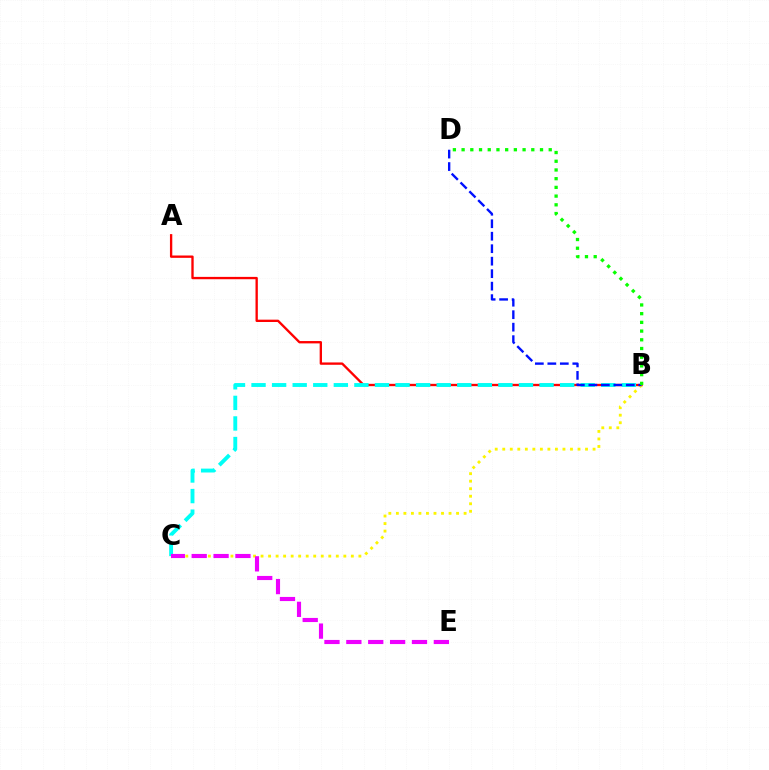{('A', 'B'): [{'color': '#ff0000', 'line_style': 'solid', 'thickness': 1.68}], ('B', 'C'): [{'color': '#00fff6', 'line_style': 'dashed', 'thickness': 2.79}, {'color': '#fcf500', 'line_style': 'dotted', 'thickness': 2.04}], ('C', 'E'): [{'color': '#ee00ff', 'line_style': 'dashed', 'thickness': 2.97}], ('B', 'D'): [{'color': '#0010ff', 'line_style': 'dashed', 'thickness': 1.7}, {'color': '#08ff00', 'line_style': 'dotted', 'thickness': 2.37}]}